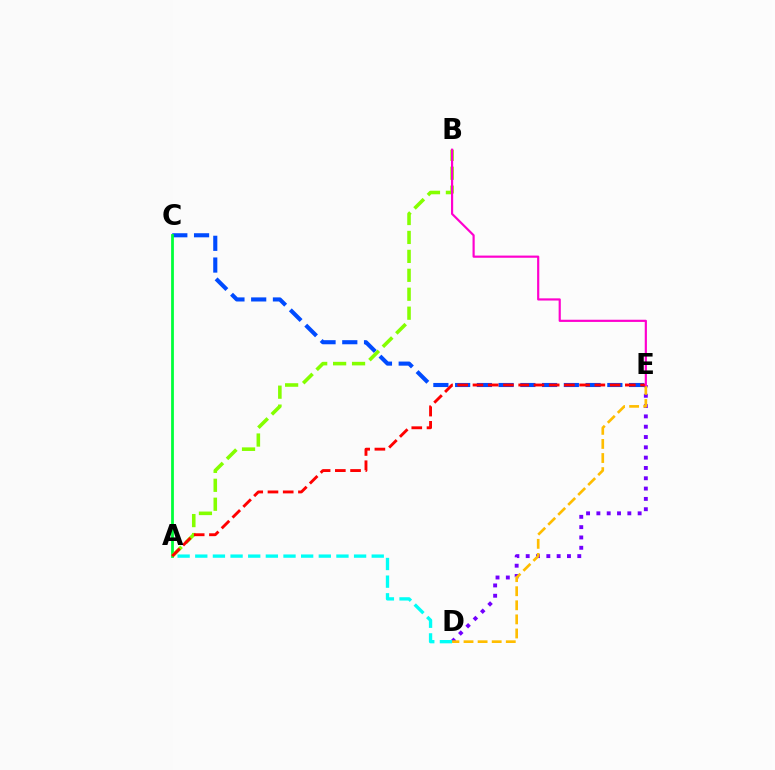{('D', 'E'): [{'color': '#7200ff', 'line_style': 'dotted', 'thickness': 2.8}, {'color': '#ffbd00', 'line_style': 'dashed', 'thickness': 1.91}], ('A', 'D'): [{'color': '#00fff6', 'line_style': 'dashed', 'thickness': 2.4}], ('C', 'E'): [{'color': '#004bff', 'line_style': 'dashed', 'thickness': 2.95}], ('A', 'C'): [{'color': '#00ff39', 'line_style': 'solid', 'thickness': 2.0}], ('A', 'B'): [{'color': '#84ff00', 'line_style': 'dashed', 'thickness': 2.57}], ('A', 'E'): [{'color': '#ff0000', 'line_style': 'dashed', 'thickness': 2.07}], ('B', 'E'): [{'color': '#ff00cf', 'line_style': 'solid', 'thickness': 1.57}]}